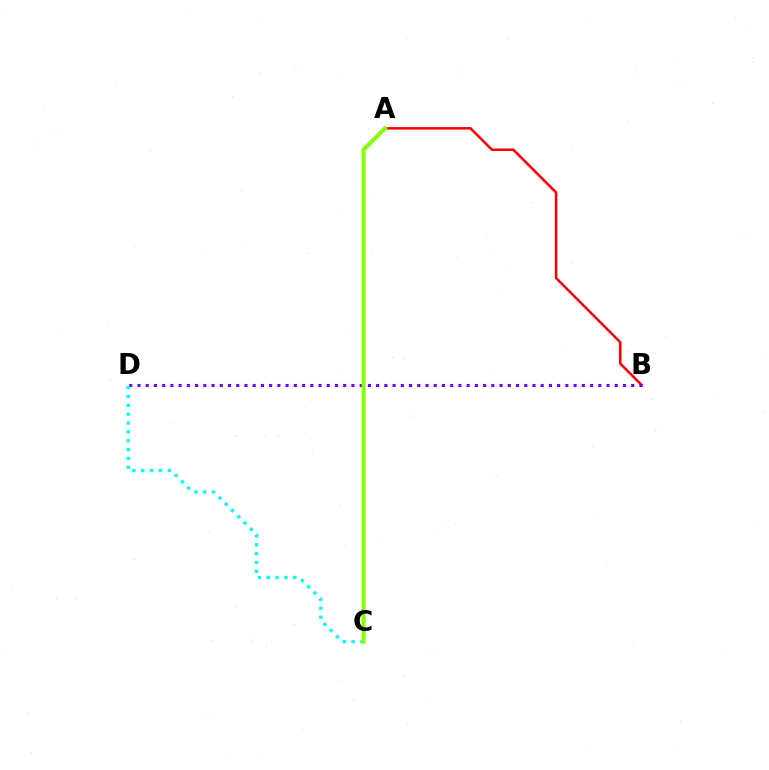{('A', 'B'): [{'color': '#ff0000', 'line_style': 'solid', 'thickness': 1.82}], ('B', 'D'): [{'color': '#7200ff', 'line_style': 'dotted', 'thickness': 2.24}], ('C', 'D'): [{'color': '#00fff6', 'line_style': 'dotted', 'thickness': 2.41}], ('A', 'C'): [{'color': '#84ff00', 'line_style': 'solid', 'thickness': 2.89}]}